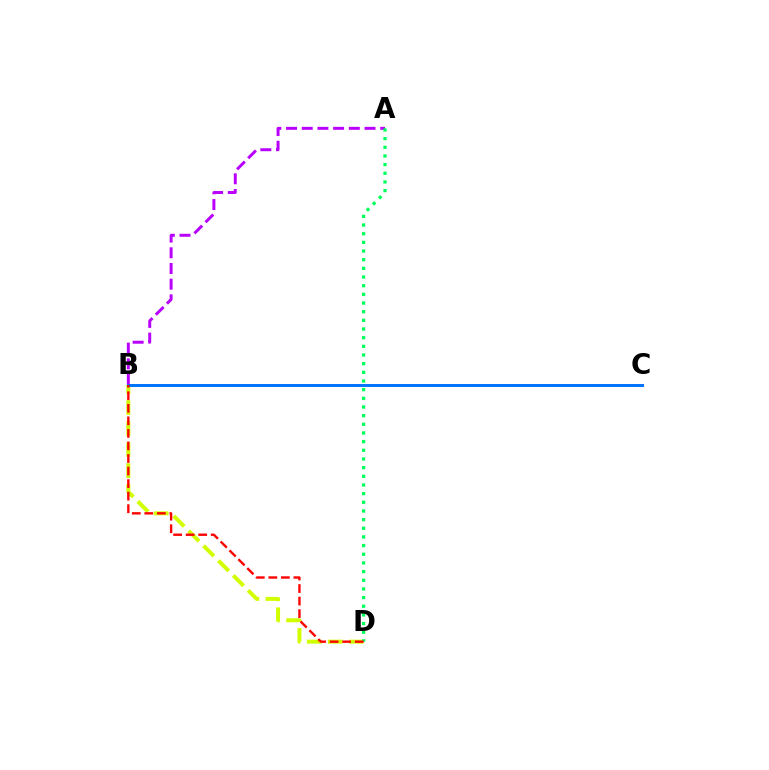{('B', 'D'): [{'color': '#d1ff00', 'line_style': 'dashed', 'thickness': 2.86}, {'color': '#ff0000', 'line_style': 'dashed', 'thickness': 1.7}], ('A', 'B'): [{'color': '#b900ff', 'line_style': 'dashed', 'thickness': 2.13}], ('A', 'D'): [{'color': '#00ff5c', 'line_style': 'dotted', 'thickness': 2.35}], ('B', 'C'): [{'color': '#0074ff', 'line_style': 'solid', 'thickness': 2.14}]}